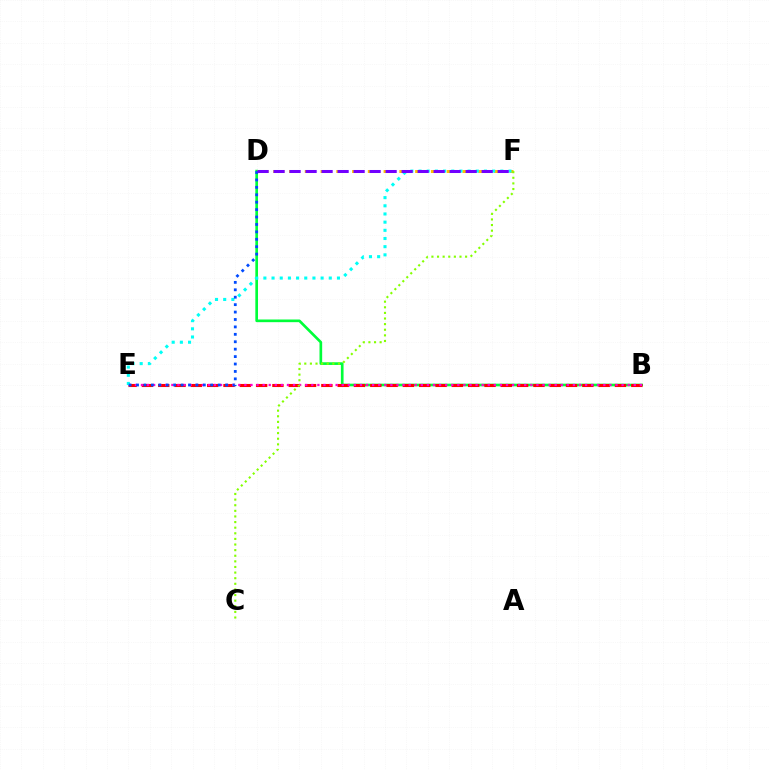{('B', 'D'): [{'color': '#00ff39', 'line_style': 'solid', 'thickness': 1.92}], ('B', 'E'): [{'color': '#ff0000', 'line_style': 'dashed', 'thickness': 2.22}, {'color': '#ff00cf', 'line_style': 'dotted', 'thickness': 1.65}], ('D', 'F'): [{'color': '#ffbd00', 'line_style': 'dashed', 'thickness': 2.14}, {'color': '#7200ff', 'line_style': 'dashed', 'thickness': 2.17}], ('E', 'F'): [{'color': '#00fff6', 'line_style': 'dotted', 'thickness': 2.22}], ('D', 'E'): [{'color': '#004bff', 'line_style': 'dotted', 'thickness': 2.02}], ('C', 'F'): [{'color': '#84ff00', 'line_style': 'dotted', 'thickness': 1.53}]}